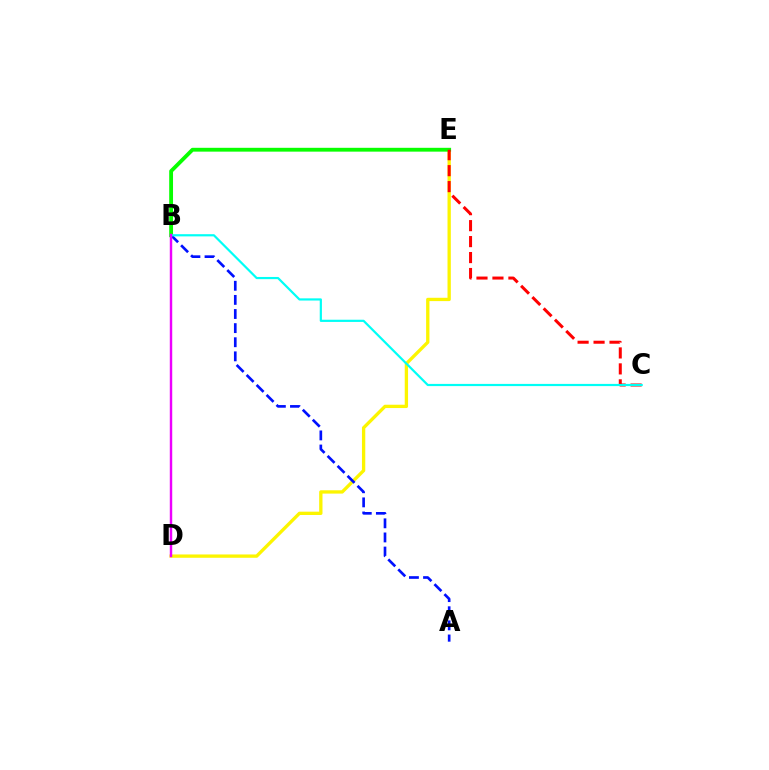{('D', 'E'): [{'color': '#fcf500', 'line_style': 'solid', 'thickness': 2.39}], ('B', 'E'): [{'color': '#08ff00', 'line_style': 'solid', 'thickness': 2.76}], ('A', 'B'): [{'color': '#0010ff', 'line_style': 'dashed', 'thickness': 1.92}], ('C', 'E'): [{'color': '#ff0000', 'line_style': 'dashed', 'thickness': 2.17}], ('B', 'C'): [{'color': '#00fff6', 'line_style': 'solid', 'thickness': 1.58}], ('B', 'D'): [{'color': '#ee00ff', 'line_style': 'solid', 'thickness': 1.76}]}